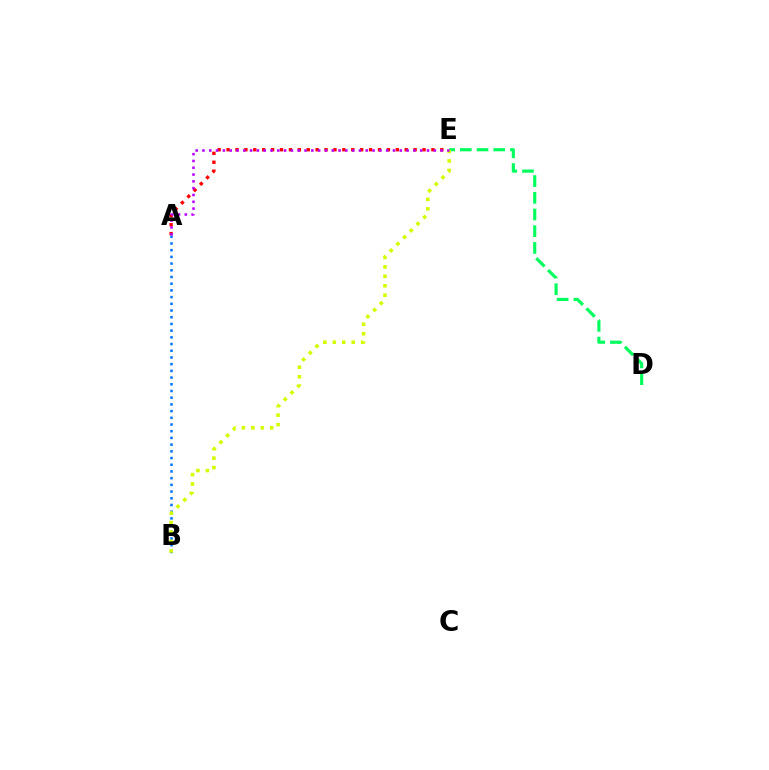{('A', 'E'): [{'color': '#ff0000', 'line_style': 'dotted', 'thickness': 2.42}, {'color': '#b900ff', 'line_style': 'dotted', 'thickness': 1.85}], ('A', 'B'): [{'color': '#0074ff', 'line_style': 'dotted', 'thickness': 1.82}], ('D', 'E'): [{'color': '#00ff5c', 'line_style': 'dashed', 'thickness': 2.27}], ('B', 'E'): [{'color': '#d1ff00', 'line_style': 'dotted', 'thickness': 2.57}]}